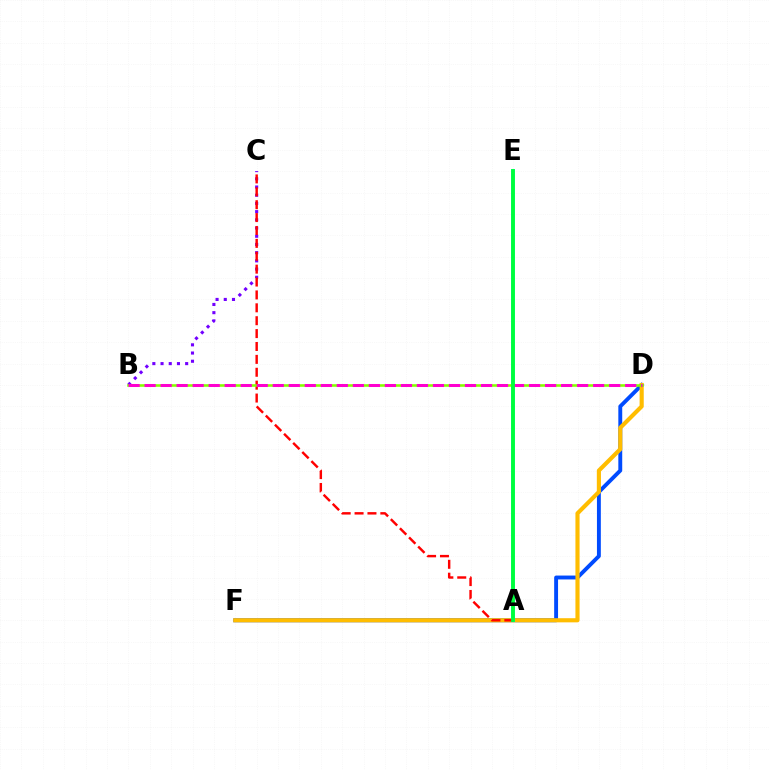{('D', 'F'): [{'color': '#004bff', 'line_style': 'solid', 'thickness': 2.8}, {'color': '#ffbd00', 'line_style': 'solid', 'thickness': 2.98}], ('B', 'C'): [{'color': '#7200ff', 'line_style': 'dotted', 'thickness': 2.23}], ('A', 'E'): [{'color': '#00fff6', 'line_style': 'solid', 'thickness': 2.77}, {'color': '#00ff39', 'line_style': 'solid', 'thickness': 2.72}], ('A', 'C'): [{'color': '#ff0000', 'line_style': 'dashed', 'thickness': 1.75}], ('B', 'D'): [{'color': '#84ff00', 'line_style': 'solid', 'thickness': 1.86}, {'color': '#ff00cf', 'line_style': 'dashed', 'thickness': 2.18}]}